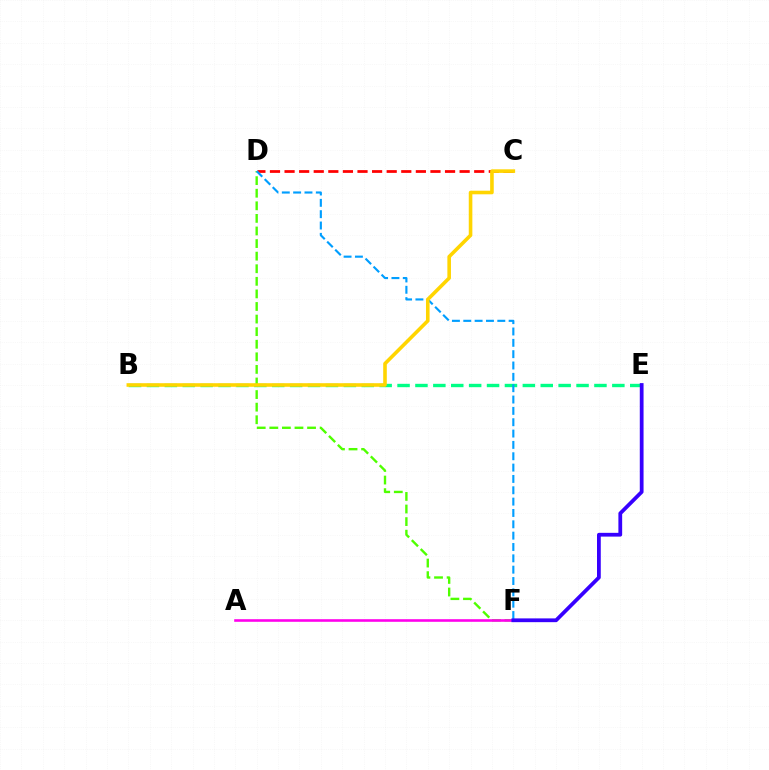{('B', 'E'): [{'color': '#00ff86', 'line_style': 'dashed', 'thickness': 2.43}], ('D', 'F'): [{'color': '#4fff00', 'line_style': 'dashed', 'thickness': 1.71}, {'color': '#009eff', 'line_style': 'dashed', 'thickness': 1.54}], ('C', 'D'): [{'color': '#ff0000', 'line_style': 'dashed', 'thickness': 1.98}], ('A', 'F'): [{'color': '#ff00ed', 'line_style': 'solid', 'thickness': 1.87}], ('B', 'C'): [{'color': '#ffd500', 'line_style': 'solid', 'thickness': 2.59}], ('E', 'F'): [{'color': '#3700ff', 'line_style': 'solid', 'thickness': 2.71}]}